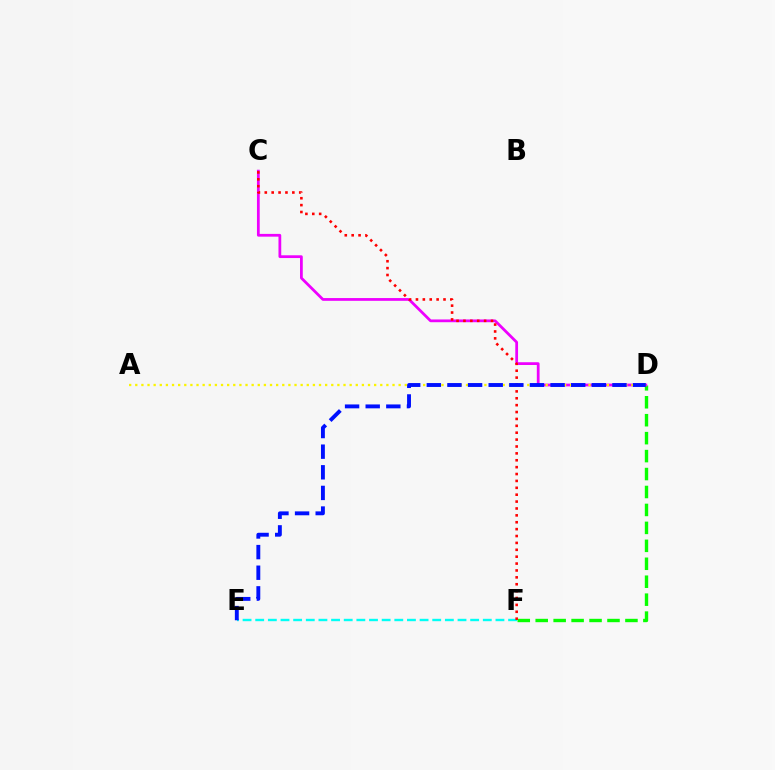{('D', 'F'): [{'color': '#08ff00', 'line_style': 'dashed', 'thickness': 2.44}], ('C', 'D'): [{'color': '#ee00ff', 'line_style': 'solid', 'thickness': 1.99}], ('A', 'D'): [{'color': '#fcf500', 'line_style': 'dotted', 'thickness': 1.66}], ('E', 'F'): [{'color': '#00fff6', 'line_style': 'dashed', 'thickness': 1.72}], ('C', 'F'): [{'color': '#ff0000', 'line_style': 'dotted', 'thickness': 1.87}], ('D', 'E'): [{'color': '#0010ff', 'line_style': 'dashed', 'thickness': 2.8}]}